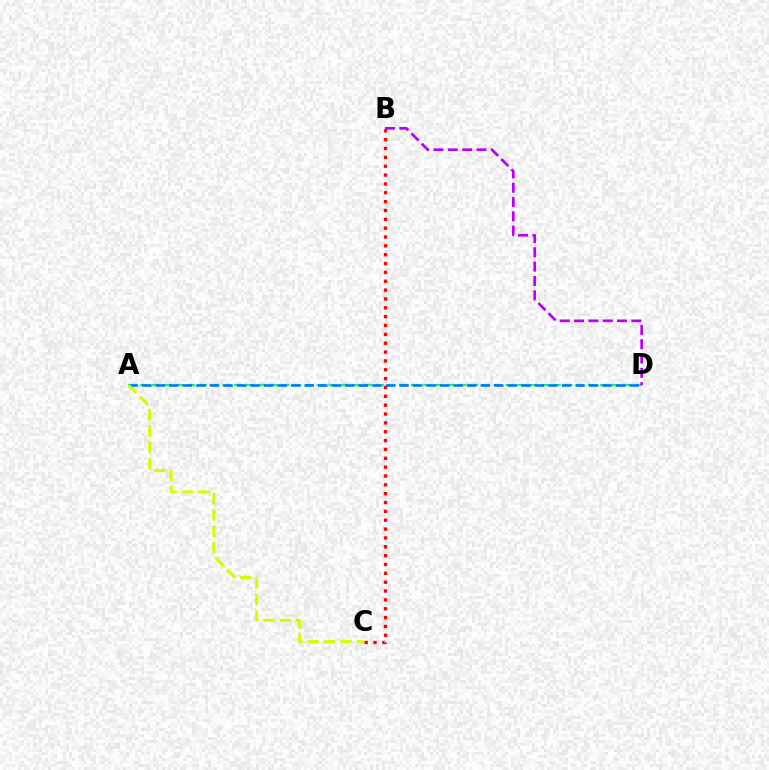{('A', 'D'): [{'color': '#00ff5c', 'line_style': 'dashed', 'thickness': 1.6}, {'color': '#0074ff', 'line_style': 'dashed', 'thickness': 1.84}], ('B', 'C'): [{'color': '#ff0000', 'line_style': 'dotted', 'thickness': 2.4}], ('B', 'D'): [{'color': '#b900ff', 'line_style': 'dashed', 'thickness': 1.95}], ('A', 'C'): [{'color': '#d1ff00', 'line_style': 'dashed', 'thickness': 2.23}]}